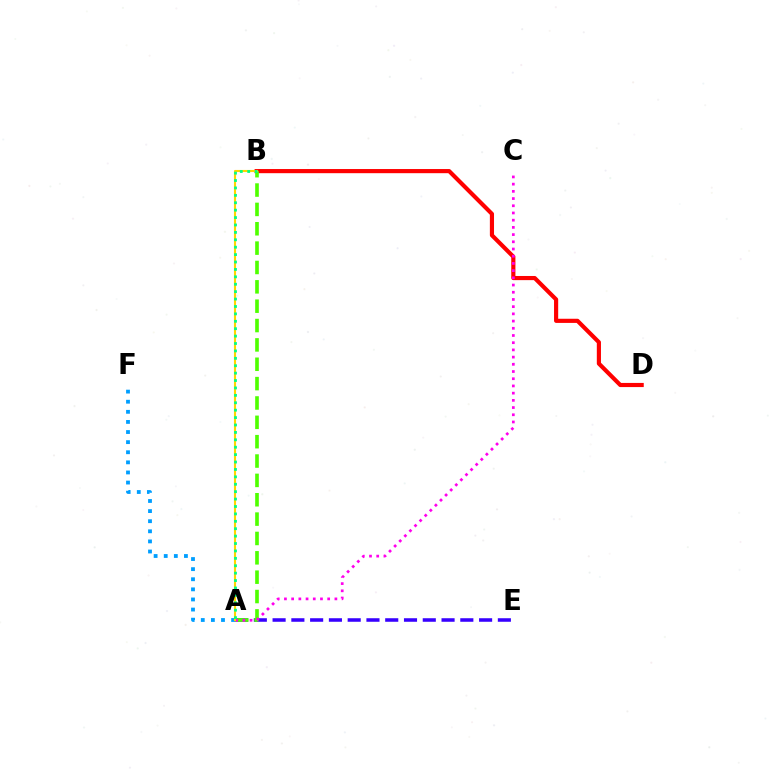{('A', 'E'): [{'color': '#3700ff', 'line_style': 'dashed', 'thickness': 2.55}], ('B', 'D'): [{'color': '#ff0000', 'line_style': 'solid', 'thickness': 2.99}], ('A', 'B'): [{'color': '#4fff00', 'line_style': 'dashed', 'thickness': 2.63}, {'color': '#ffd500', 'line_style': 'solid', 'thickness': 1.53}, {'color': '#00ff86', 'line_style': 'dotted', 'thickness': 2.01}], ('A', 'F'): [{'color': '#009eff', 'line_style': 'dotted', 'thickness': 2.75}], ('A', 'C'): [{'color': '#ff00ed', 'line_style': 'dotted', 'thickness': 1.96}]}